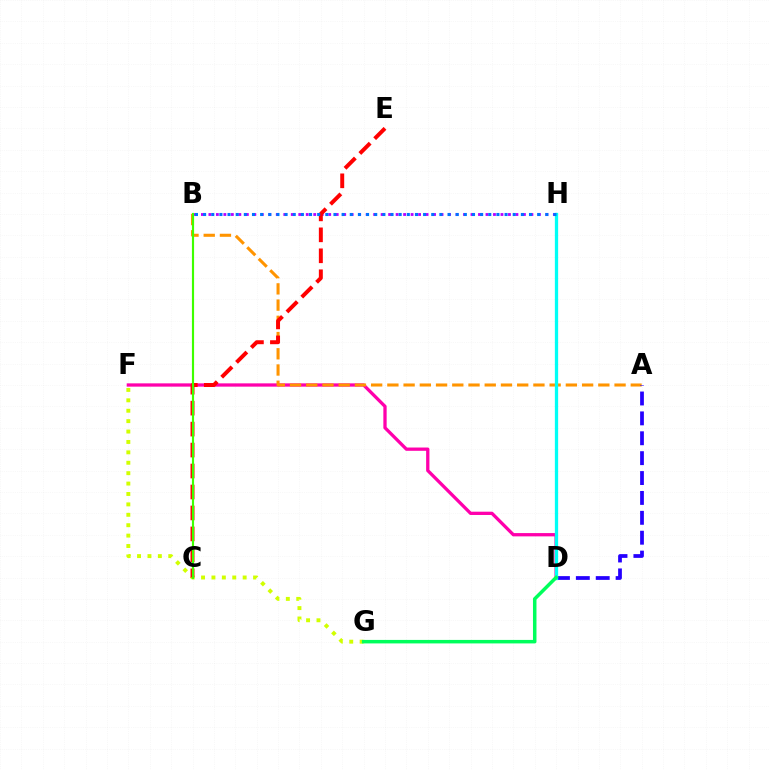{('D', 'F'): [{'color': '#ff00ac', 'line_style': 'solid', 'thickness': 2.37}], ('F', 'G'): [{'color': '#d1ff00', 'line_style': 'dotted', 'thickness': 2.83}], ('A', 'B'): [{'color': '#ff9400', 'line_style': 'dashed', 'thickness': 2.2}], ('B', 'H'): [{'color': '#b900ff', 'line_style': 'dotted', 'thickness': 2.03}, {'color': '#0074ff', 'line_style': 'dotted', 'thickness': 2.21}], ('A', 'D'): [{'color': '#2500ff', 'line_style': 'dashed', 'thickness': 2.7}], ('C', 'E'): [{'color': '#ff0000', 'line_style': 'dashed', 'thickness': 2.85}], ('D', 'H'): [{'color': '#00fff6', 'line_style': 'solid', 'thickness': 2.36}], ('D', 'G'): [{'color': '#00ff5c', 'line_style': 'solid', 'thickness': 2.52}], ('B', 'C'): [{'color': '#3dff00', 'line_style': 'solid', 'thickness': 1.55}]}